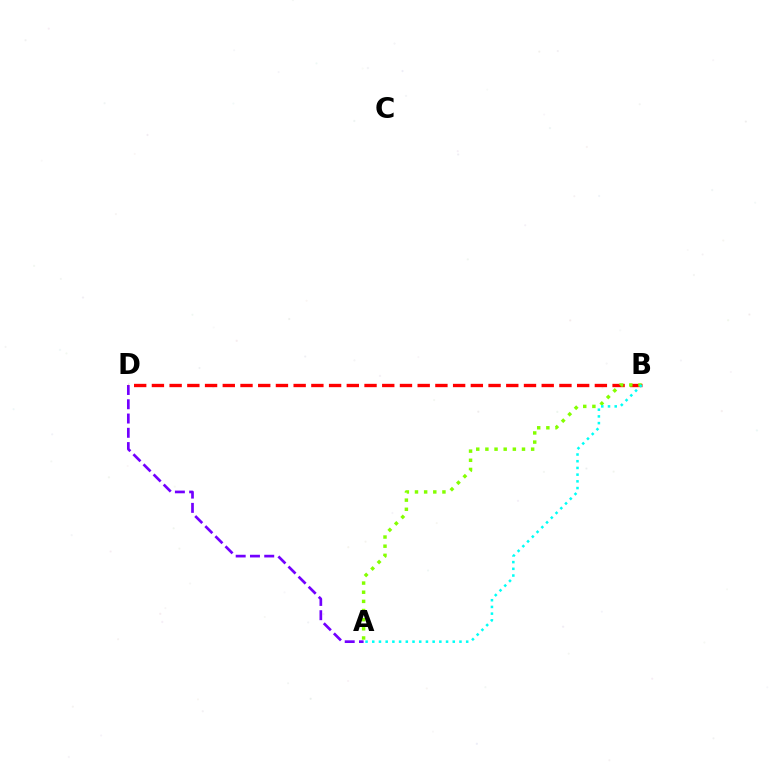{('A', 'D'): [{'color': '#7200ff', 'line_style': 'dashed', 'thickness': 1.94}], ('B', 'D'): [{'color': '#ff0000', 'line_style': 'dashed', 'thickness': 2.41}], ('A', 'B'): [{'color': '#84ff00', 'line_style': 'dotted', 'thickness': 2.49}, {'color': '#00fff6', 'line_style': 'dotted', 'thickness': 1.82}]}